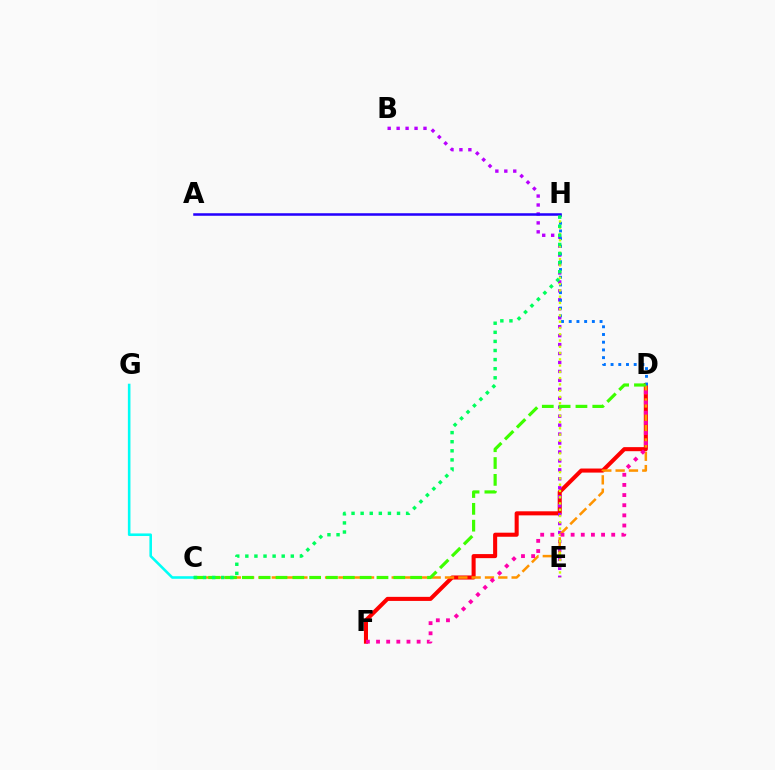{('D', 'F'): [{'color': '#ff0000', 'line_style': 'solid', 'thickness': 2.92}, {'color': '#ff00ac', 'line_style': 'dotted', 'thickness': 2.76}], ('B', 'E'): [{'color': '#b900ff', 'line_style': 'dotted', 'thickness': 2.43}], ('C', 'D'): [{'color': '#ff9400', 'line_style': 'dashed', 'thickness': 1.81}, {'color': '#3dff00', 'line_style': 'dashed', 'thickness': 2.29}], ('D', 'H'): [{'color': '#0074ff', 'line_style': 'dotted', 'thickness': 2.1}], ('E', 'H'): [{'color': '#d1ff00', 'line_style': 'dotted', 'thickness': 1.7}], ('C', 'G'): [{'color': '#00fff6', 'line_style': 'solid', 'thickness': 1.86}], ('A', 'H'): [{'color': '#2500ff', 'line_style': 'solid', 'thickness': 1.82}], ('C', 'H'): [{'color': '#00ff5c', 'line_style': 'dotted', 'thickness': 2.47}]}